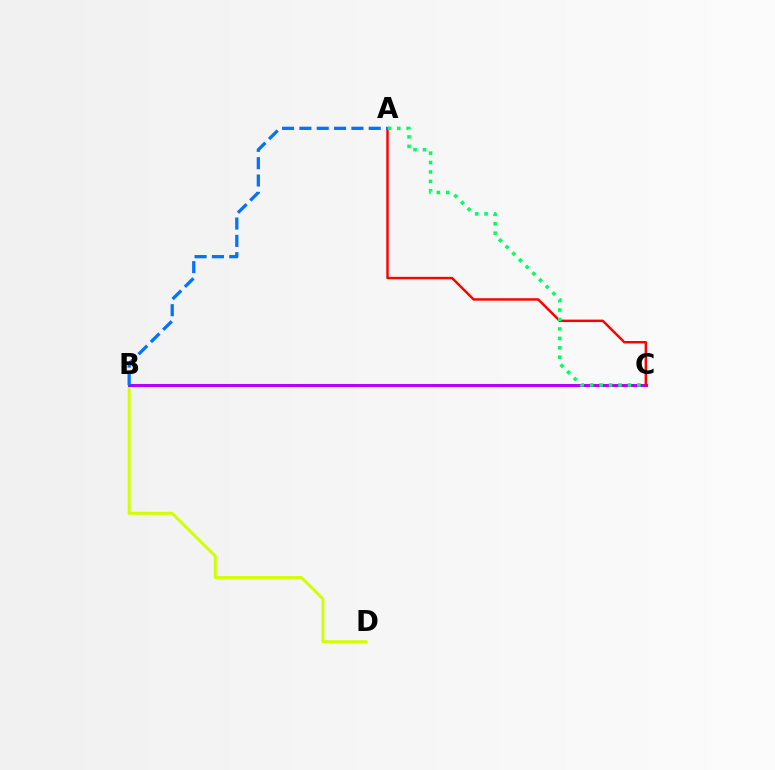{('B', 'D'): [{'color': '#d1ff00', 'line_style': 'solid', 'thickness': 2.11}], ('B', 'C'): [{'color': '#b900ff', 'line_style': 'solid', 'thickness': 2.17}], ('A', 'C'): [{'color': '#ff0000', 'line_style': 'solid', 'thickness': 1.76}, {'color': '#00ff5c', 'line_style': 'dotted', 'thickness': 2.56}], ('A', 'B'): [{'color': '#0074ff', 'line_style': 'dashed', 'thickness': 2.35}]}